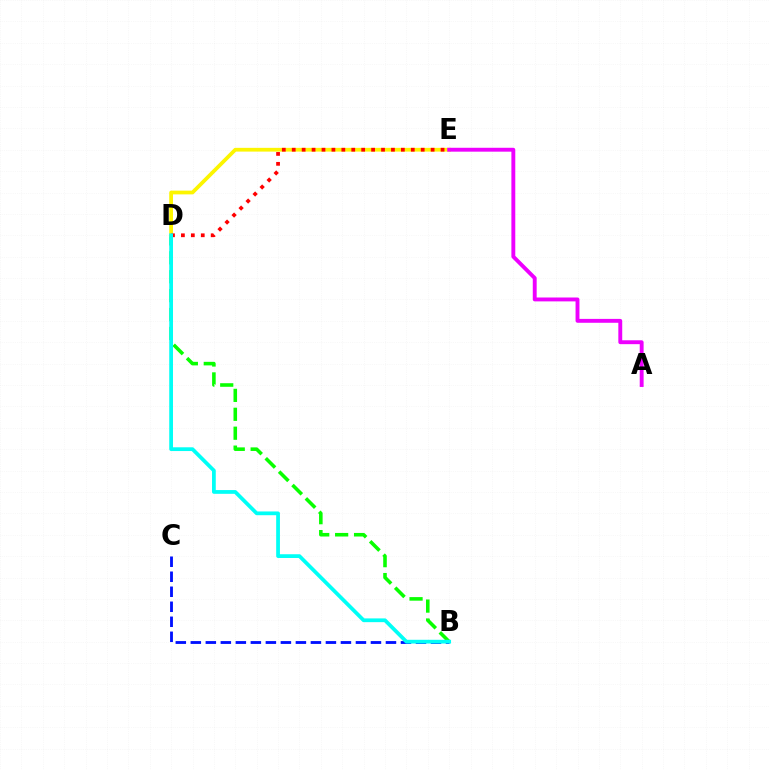{('B', 'D'): [{'color': '#08ff00', 'line_style': 'dashed', 'thickness': 2.57}, {'color': '#00fff6', 'line_style': 'solid', 'thickness': 2.7}], ('D', 'E'): [{'color': '#fcf500', 'line_style': 'solid', 'thickness': 2.7}, {'color': '#ff0000', 'line_style': 'dotted', 'thickness': 2.7}], ('B', 'C'): [{'color': '#0010ff', 'line_style': 'dashed', 'thickness': 2.04}], ('A', 'E'): [{'color': '#ee00ff', 'line_style': 'solid', 'thickness': 2.8}]}